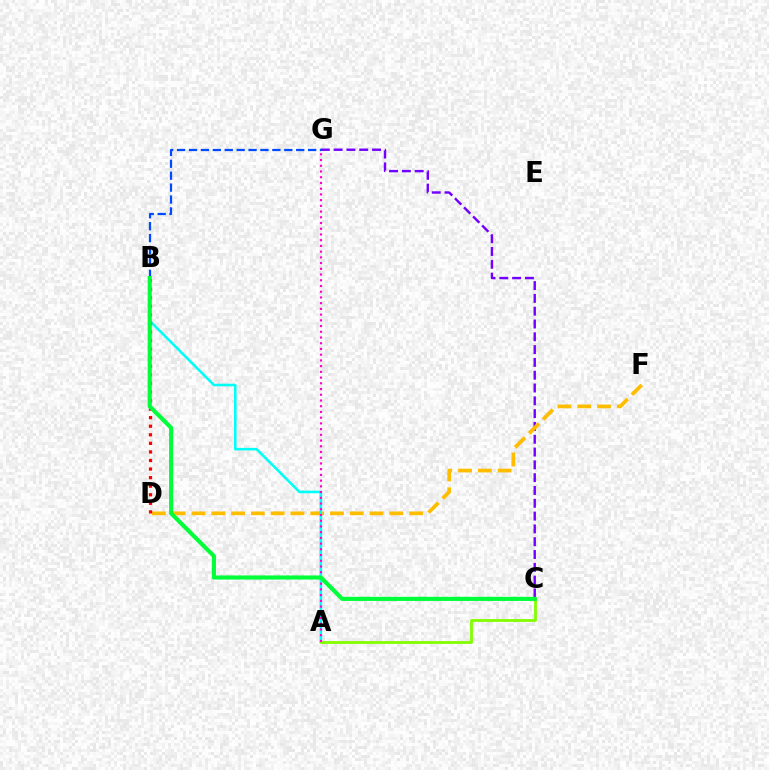{('C', 'G'): [{'color': '#7200ff', 'line_style': 'dashed', 'thickness': 1.74}], ('D', 'F'): [{'color': '#ffbd00', 'line_style': 'dashed', 'thickness': 2.69}], ('A', 'B'): [{'color': '#00fff6', 'line_style': 'solid', 'thickness': 1.86}], ('A', 'C'): [{'color': '#84ff00', 'line_style': 'solid', 'thickness': 2.03}], ('B', 'G'): [{'color': '#004bff', 'line_style': 'dashed', 'thickness': 1.62}], ('B', 'D'): [{'color': '#ff0000', 'line_style': 'dotted', 'thickness': 2.33}], ('A', 'G'): [{'color': '#ff00cf', 'line_style': 'dotted', 'thickness': 1.56}], ('B', 'C'): [{'color': '#00ff39', 'line_style': 'solid', 'thickness': 2.97}]}